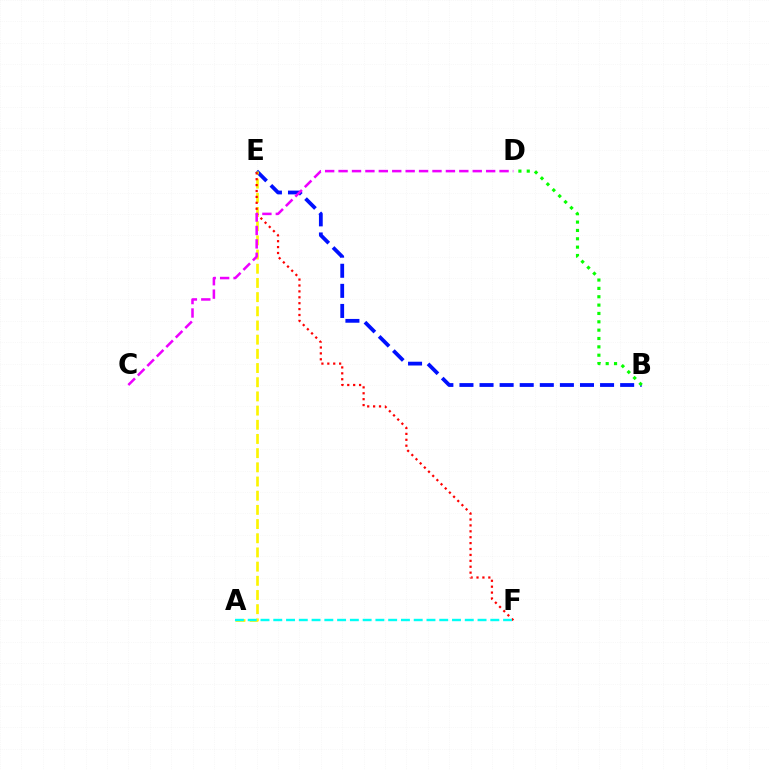{('B', 'E'): [{'color': '#0010ff', 'line_style': 'dashed', 'thickness': 2.73}], ('A', 'E'): [{'color': '#fcf500', 'line_style': 'dashed', 'thickness': 1.93}], ('E', 'F'): [{'color': '#ff0000', 'line_style': 'dotted', 'thickness': 1.6}], ('A', 'F'): [{'color': '#00fff6', 'line_style': 'dashed', 'thickness': 1.73}], ('C', 'D'): [{'color': '#ee00ff', 'line_style': 'dashed', 'thickness': 1.82}], ('B', 'D'): [{'color': '#08ff00', 'line_style': 'dotted', 'thickness': 2.27}]}